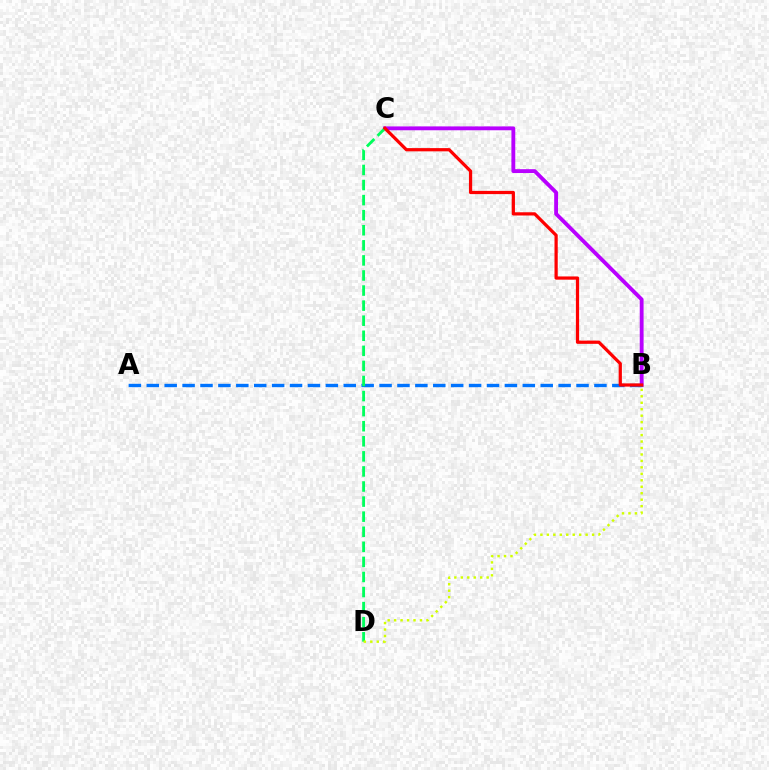{('B', 'C'): [{'color': '#b900ff', 'line_style': 'solid', 'thickness': 2.77}, {'color': '#ff0000', 'line_style': 'solid', 'thickness': 2.33}], ('A', 'B'): [{'color': '#0074ff', 'line_style': 'dashed', 'thickness': 2.43}], ('C', 'D'): [{'color': '#00ff5c', 'line_style': 'dashed', 'thickness': 2.05}], ('B', 'D'): [{'color': '#d1ff00', 'line_style': 'dotted', 'thickness': 1.76}]}